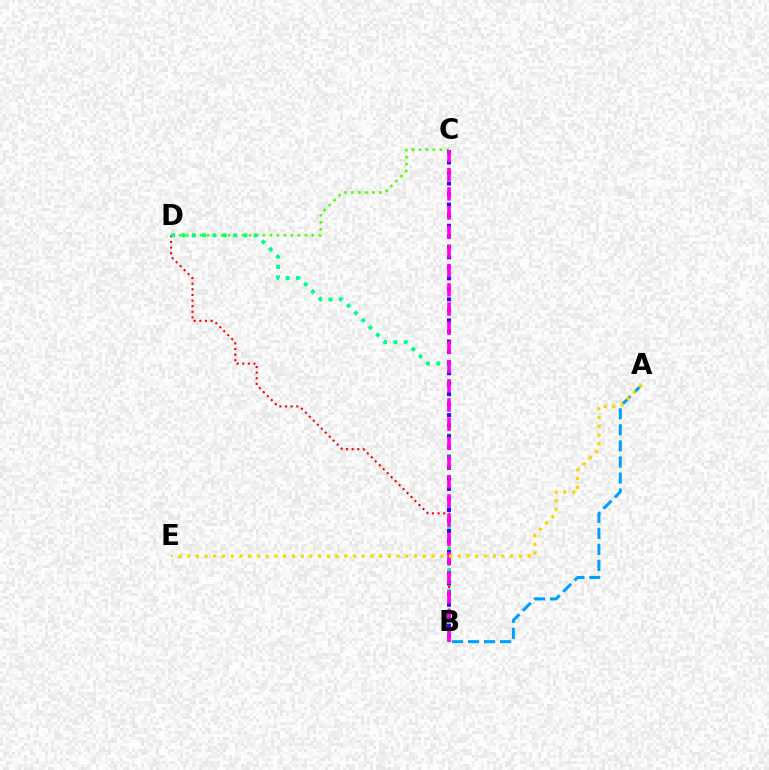{('C', 'D'): [{'color': '#4fff00', 'line_style': 'dotted', 'thickness': 1.9}], ('B', 'D'): [{'color': '#ff0000', 'line_style': 'dotted', 'thickness': 1.53}, {'color': '#00ff86', 'line_style': 'dotted', 'thickness': 2.81}], ('A', 'B'): [{'color': '#009eff', 'line_style': 'dashed', 'thickness': 2.18}], ('B', 'C'): [{'color': '#3700ff', 'line_style': 'dotted', 'thickness': 2.86}, {'color': '#ff00ed', 'line_style': 'dashed', 'thickness': 2.61}], ('A', 'E'): [{'color': '#ffd500', 'line_style': 'dotted', 'thickness': 2.37}]}